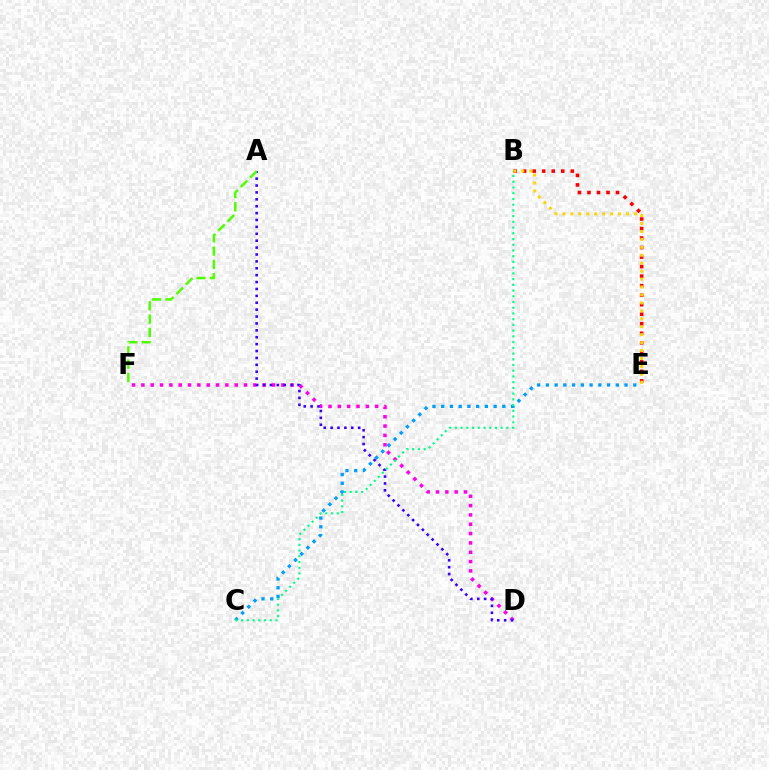{('D', 'F'): [{'color': '#ff00ed', 'line_style': 'dotted', 'thickness': 2.54}], ('B', 'E'): [{'color': '#ff0000', 'line_style': 'dotted', 'thickness': 2.59}, {'color': '#ffd500', 'line_style': 'dotted', 'thickness': 2.16}], ('C', 'E'): [{'color': '#009eff', 'line_style': 'dotted', 'thickness': 2.37}], ('A', 'D'): [{'color': '#3700ff', 'line_style': 'dotted', 'thickness': 1.87}], ('A', 'F'): [{'color': '#4fff00', 'line_style': 'dashed', 'thickness': 1.81}], ('B', 'C'): [{'color': '#00ff86', 'line_style': 'dotted', 'thickness': 1.56}]}